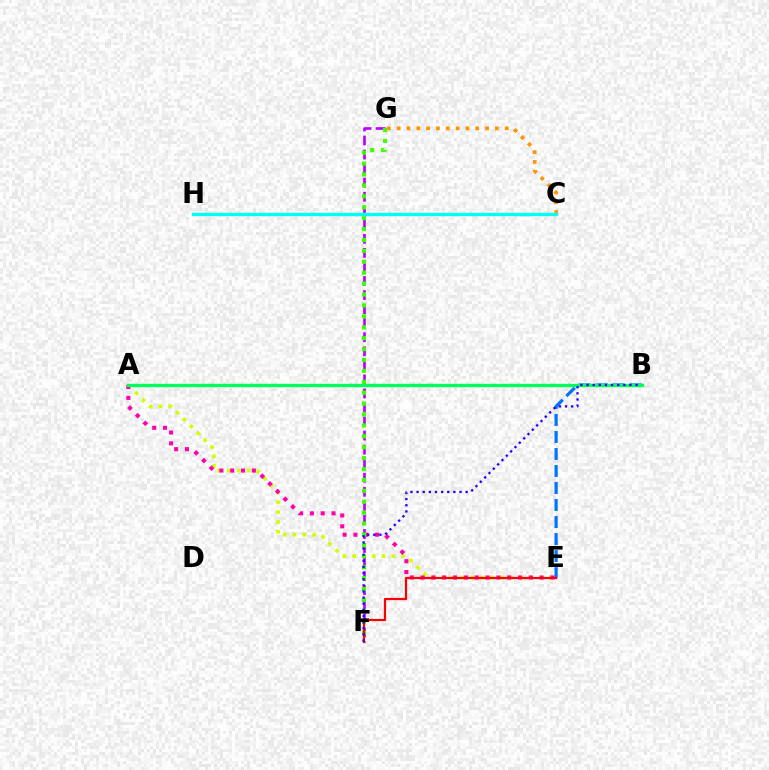{('F', 'G'): [{'color': '#b900ff', 'line_style': 'dashed', 'thickness': 1.91}, {'color': '#3dff00', 'line_style': 'dotted', 'thickness': 2.96}], ('A', 'E'): [{'color': '#d1ff00', 'line_style': 'dotted', 'thickness': 2.66}, {'color': '#ff00ac', 'line_style': 'dotted', 'thickness': 2.94}], ('B', 'E'): [{'color': '#0074ff', 'line_style': 'dashed', 'thickness': 2.31}], ('C', 'G'): [{'color': '#ff9400', 'line_style': 'dotted', 'thickness': 2.67}], ('A', 'B'): [{'color': '#00ff5c', 'line_style': 'solid', 'thickness': 2.4}], ('C', 'H'): [{'color': '#00fff6', 'line_style': 'solid', 'thickness': 2.44}], ('E', 'F'): [{'color': '#ff0000', 'line_style': 'solid', 'thickness': 1.59}], ('B', 'F'): [{'color': '#2500ff', 'line_style': 'dotted', 'thickness': 1.67}]}